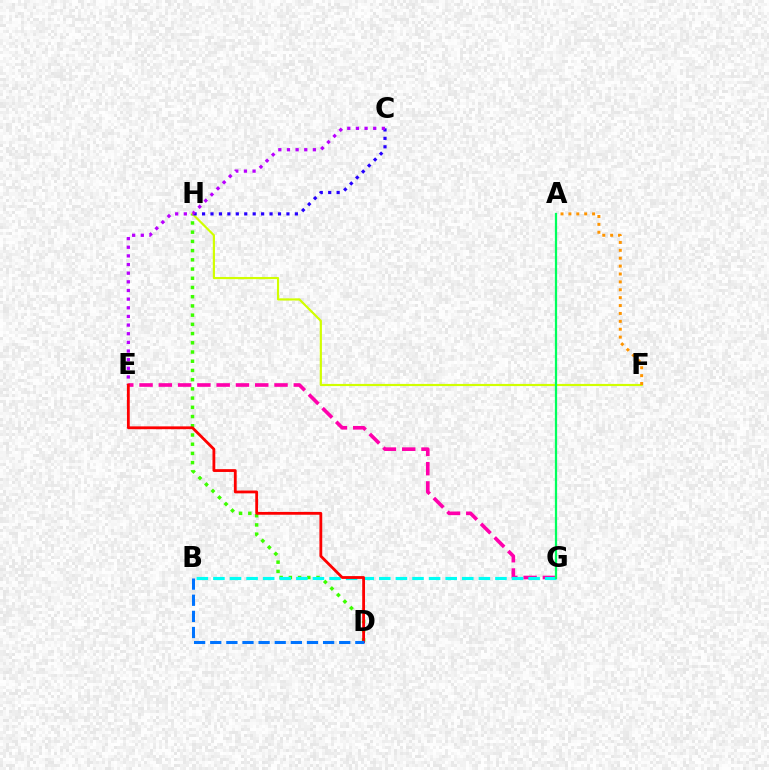{('E', 'G'): [{'color': '#ff00ac', 'line_style': 'dashed', 'thickness': 2.62}], ('D', 'H'): [{'color': '#3dff00', 'line_style': 'dotted', 'thickness': 2.5}], ('F', 'H'): [{'color': '#d1ff00', 'line_style': 'solid', 'thickness': 1.56}], ('B', 'G'): [{'color': '#00fff6', 'line_style': 'dashed', 'thickness': 2.25}], ('C', 'H'): [{'color': '#2500ff', 'line_style': 'dotted', 'thickness': 2.29}], ('C', 'E'): [{'color': '#b900ff', 'line_style': 'dotted', 'thickness': 2.35}], ('A', 'G'): [{'color': '#00ff5c', 'line_style': 'solid', 'thickness': 1.62}], ('D', 'E'): [{'color': '#ff0000', 'line_style': 'solid', 'thickness': 2.02}], ('A', 'F'): [{'color': '#ff9400', 'line_style': 'dotted', 'thickness': 2.14}], ('B', 'D'): [{'color': '#0074ff', 'line_style': 'dashed', 'thickness': 2.19}]}